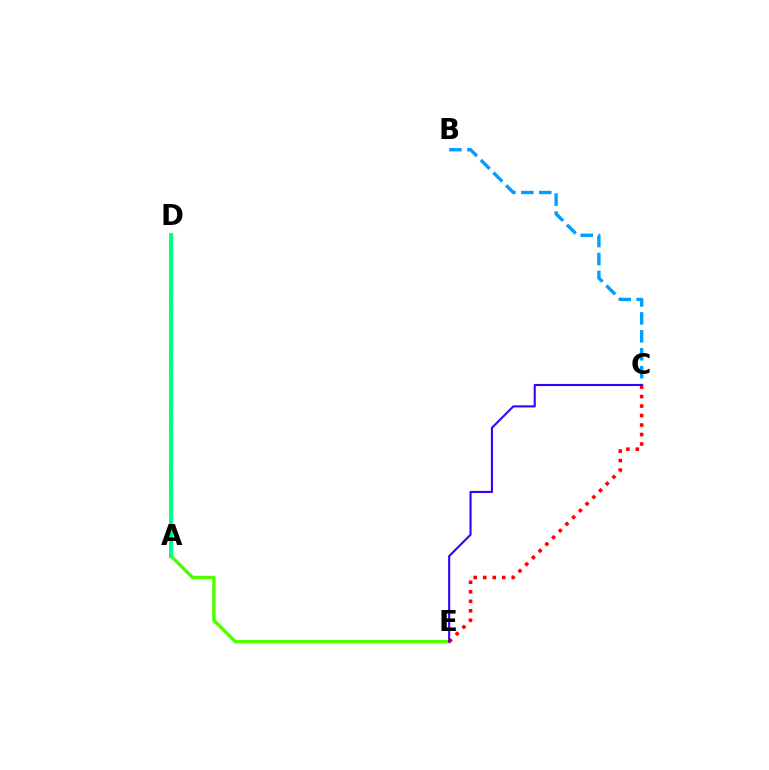{('A', 'E'): [{'color': '#4fff00', 'line_style': 'solid', 'thickness': 2.45}], ('A', 'D'): [{'color': '#ffd500', 'line_style': 'dashed', 'thickness': 2.52}, {'color': '#ff00ed', 'line_style': 'solid', 'thickness': 2.13}, {'color': '#00ff86', 'line_style': 'solid', 'thickness': 2.87}], ('B', 'C'): [{'color': '#009eff', 'line_style': 'dashed', 'thickness': 2.44}], ('C', 'E'): [{'color': '#ff0000', 'line_style': 'dotted', 'thickness': 2.58}, {'color': '#3700ff', 'line_style': 'solid', 'thickness': 1.51}]}